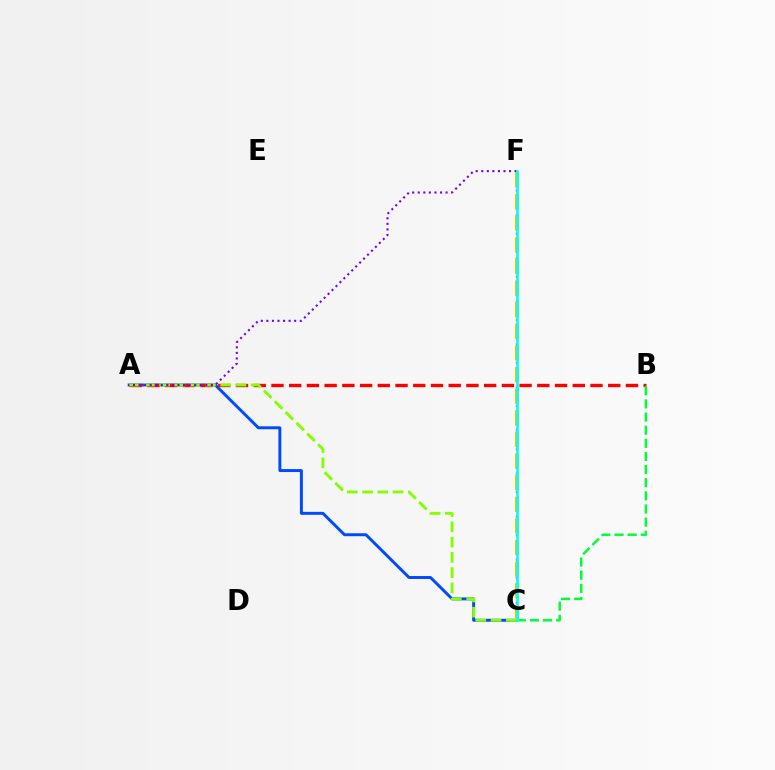{('C', 'F'): [{'color': '#ff00cf', 'line_style': 'dotted', 'thickness': 1.67}, {'color': '#ffbd00', 'line_style': 'dashed', 'thickness': 2.94}, {'color': '#00fff6', 'line_style': 'solid', 'thickness': 1.9}], ('A', 'C'): [{'color': '#004bff', 'line_style': 'solid', 'thickness': 2.12}, {'color': '#84ff00', 'line_style': 'dashed', 'thickness': 2.07}], ('A', 'B'): [{'color': '#ff0000', 'line_style': 'dashed', 'thickness': 2.41}], ('A', 'F'): [{'color': '#7200ff', 'line_style': 'dotted', 'thickness': 1.51}], ('B', 'C'): [{'color': '#00ff39', 'line_style': 'dashed', 'thickness': 1.78}]}